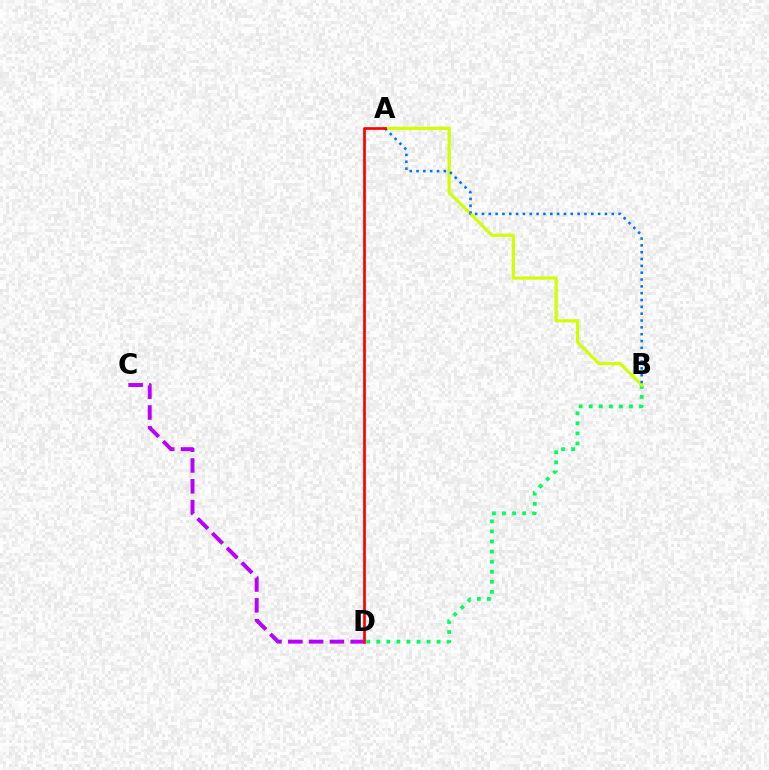{('C', 'D'): [{'color': '#b900ff', 'line_style': 'dashed', 'thickness': 2.83}], ('B', 'D'): [{'color': '#00ff5c', 'line_style': 'dotted', 'thickness': 2.73}], ('A', 'B'): [{'color': '#d1ff00', 'line_style': 'solid', 'thickness': 2.28}, {'color': '#0074ff', 'line_style': 'dotted', 'thickness': 1.86}], ('A', 'D'): [{'color': '#ff0000', 'line_style': 'solid', 'thickness': 1.93}]}